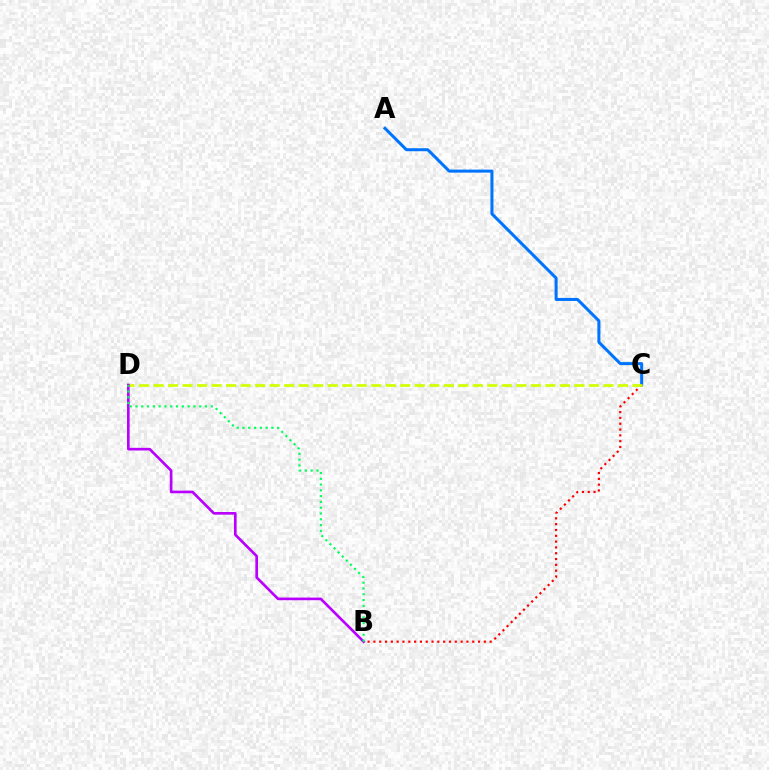{('A', 'C'): [{'color': '#0074ff', 'line_style': 'solid', 'thickness': 2.18}], ('B', 'C'): [{'color': '#ff0000', 'line_style': 'dotted', 'thickness': 1.58}], ('C', 'D'): [{'color': '#d1ff00', 'line_style': 'dashed', 'thickness': 1.97}], ('B', 'D'): [{'color': '#b900ff', 'line_style': 'solid', 'thickness': 1.91}, {'color': '#00ff5c', 'line_style': 'dotted', 'thickness': 1.57}]}